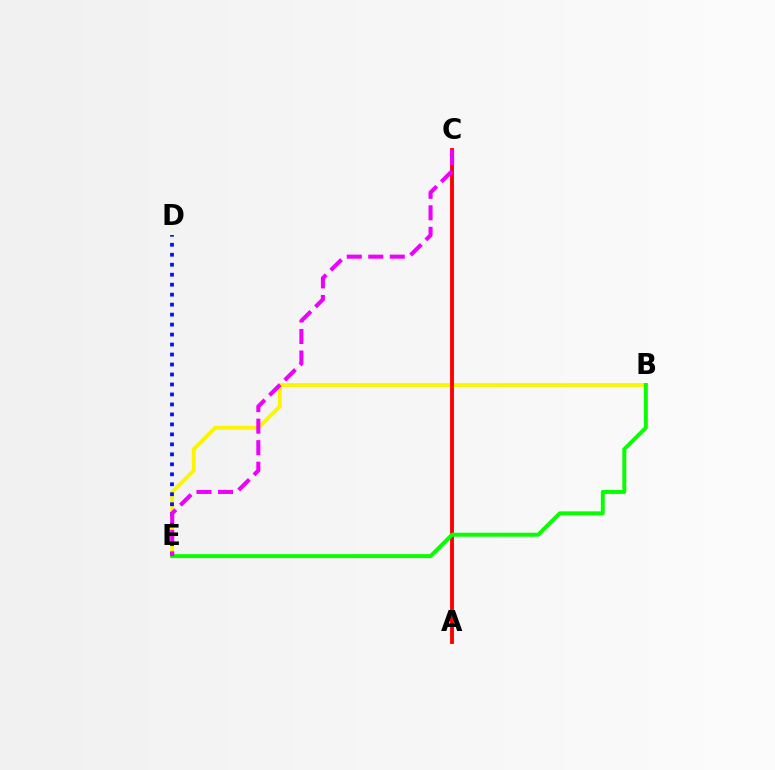{('B', 'E'): [{'color': '#fcf500', 'line_style': 'solid', 'thickness': 2.78}, {'color': '#08ff00', 'line_style': 'solid', 'thickness': 2.84}], ('A', 'C'): [{'color': '#00fff6', 'line_style': 'solid', 'thickness': 1.82}, {'color': '#ff0000', 'line_style': 'solid', 'thickness': 2.77}], ('D', 'E'): [{'color': '#0010ff', 'line_style': 'dotted', 'thickness': 2.71}], ('C', 'E'): [{'color': '#ee00ff', 'line_style': 'dashed', 'thickness': 2.92}]}